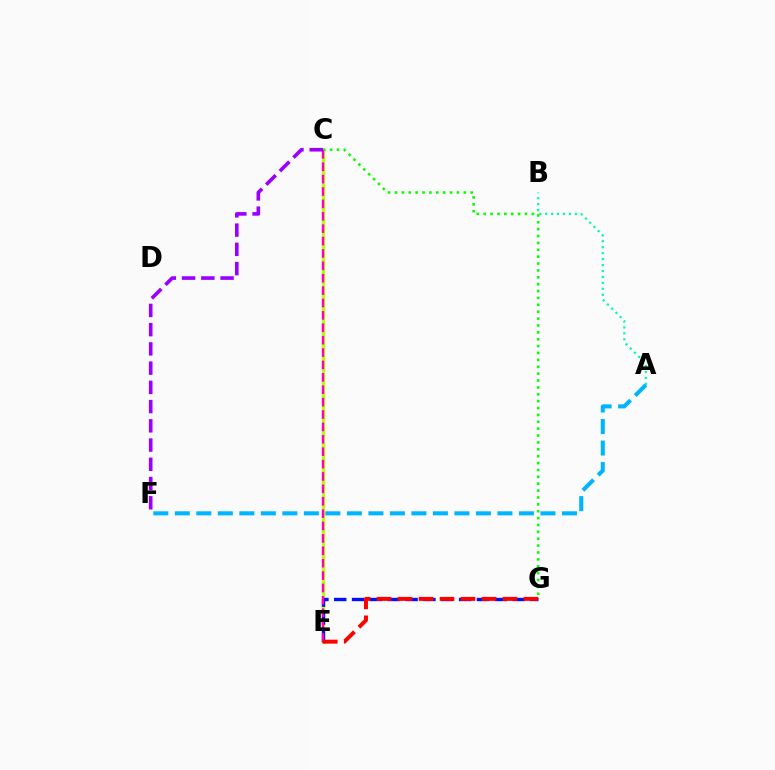{('C', 'E'): [{'color': '#ffa500', 'line_style': 'dashed', 'thickness': 2.35}, {'color': '#b3ff00', 'line_style': 'solid', 'thickness': 2.25}, {'color': '#ff00bd', 'line_style': 'dashed', 'thickness': 1.68}], ('C', 'G'): [{'color': '#08ff00', 'line_style': 'dotted', 'thickness': 1.87}], ('A', 'B'): [{'color': '#00ff9d', 'line_style': 'dotted', 'thickness': 1.62}], ('E', 'G'): [{'color': '#0010ff', 'line_style': 'dashed', 'thickness': 2.42}, {'color': '#ff0000', 'line_style': 'dashed', 'thickness': 2.85}], ('C', 'F'): [{'color': '#9b00ff', 'line_style': 'dashed', 'thickness': 2.61}], ('A', 'F'): [{'color': '#00b5ff', 'line_style': 'dashed', 'thickness': 2.92}]}